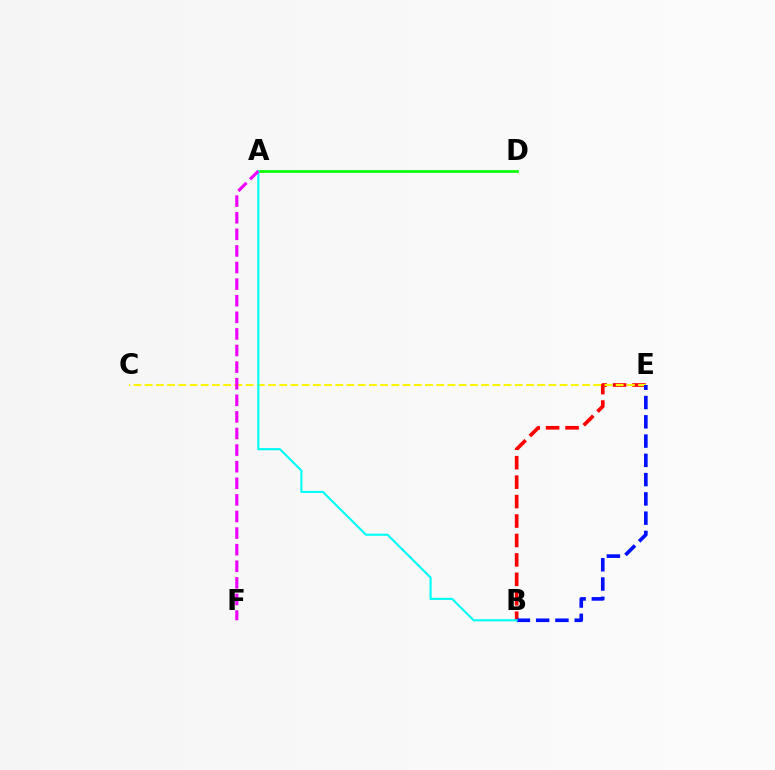{('A', 'D'): [{'color': '#08ff00', 'line_style': 'solid', 'thickness': 1.95}], ('B', 'E'): [{'color': '#ff0000', 'line_style': 'dashed', 'thickness': 2.64}, {'color': '#0010ff', 'line_style': 'dashed', 'thickness': 2.62}], ('C', 'E'): [{'color': '#fcf500', 'line_style': 'dashed', 'thickness': 1.52}], ('A', 'B'): [{'color': '#00fff6', 'line_style': 'solid', 'thickness': 1.53}], ('A', 'F'): [{'color': '#ee00ff', 'line_style': 'dashed', 'thickness': 2.25}]}